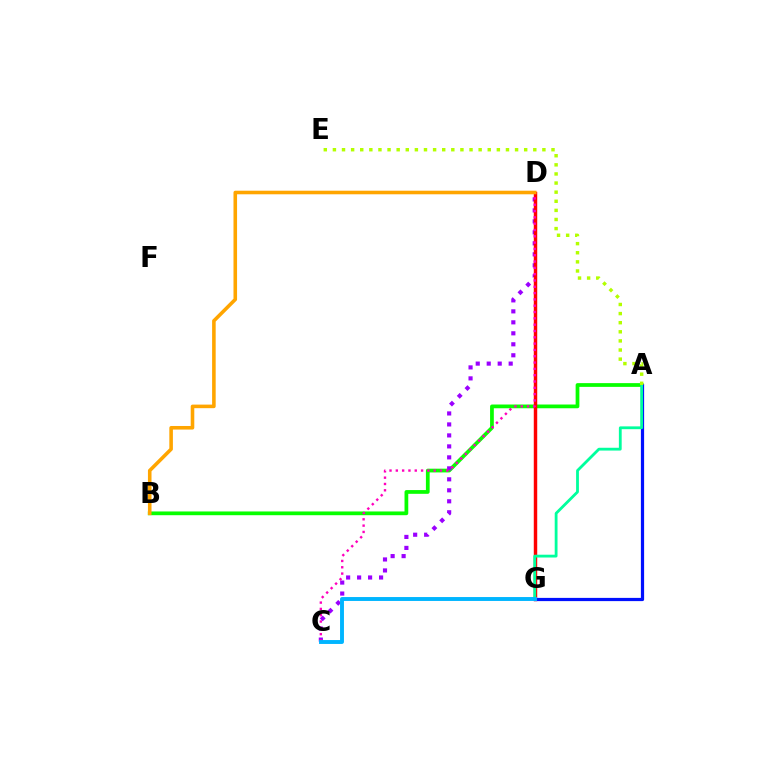{('A', 'B'): [{'color': '#08ff00', 'line_style': 'solid', 'thickness': 2.69}], ('C', 'D'): [{'color': '#9b00ff', 'line_style': 'dotted', 'thickness': 2.98}, {'color': '#ff00bd', 'line_style': 'dotted', 'thickness': 1.72}], ('D', 'G'): [{'color': '#ff0000', 'line_style': 'solid', 'thickness': 2.48}], ('A', 'G'): [{'color': '#0010ff', 'line_style': 'solid', 'thickness': 2.32}, {'color': '#00ff9d', 'line_style': 'solid', 'thickness': 2.02}], ('B', 'D'): [{'color': '#ffa500', 'line_style': 'solid', 'thickness': 2.57}], ('A', 'E'): [{'color': '#b3ff00', 'line_style': 'dotted', 'thickness': 2.47}], ('C', 'G'): [{'color': '#00b5ff', 'line_style': 'solid', 'thickness': 2.81}]}